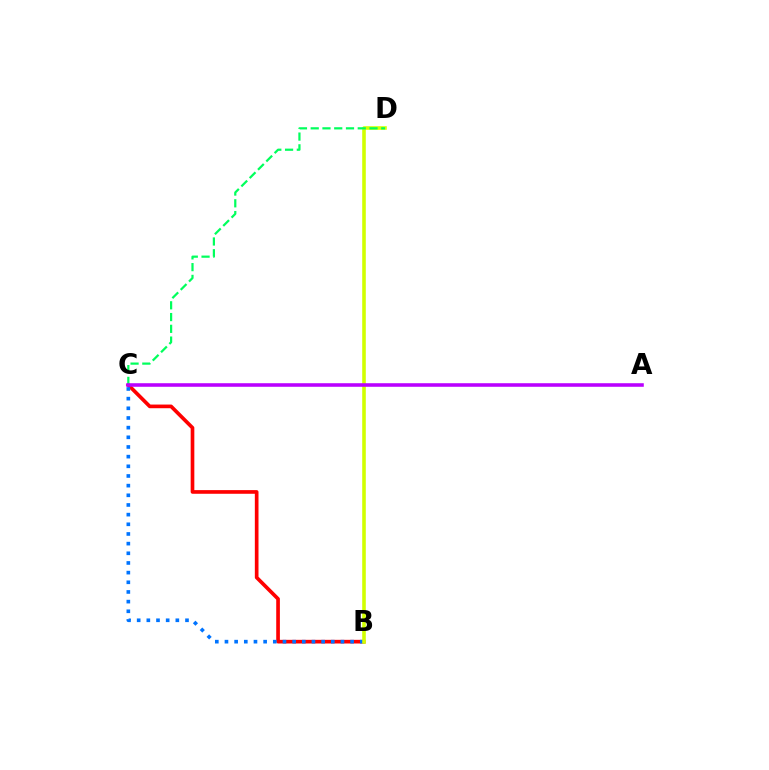{('B', 'C'): [{'color': '#ff0000', 'line_style': 'solid', 'thickness': 2.64}, {'color': '#0074ff', 'line_style': 'dotted', 'thickness': 2.63}], ('B', 'D'): [{'color': '#d1ff00', 'line_style': 'solid', 'thickness': 2.58}], ('C', 'D'): [{'color': '#00ff5c', 'line_style': 'dashed', 'thickness': 1.6}], ('A', 'C'): [{'color': '#b900ff', 'line_style': 'solid', 'thickness': 2.56}]}